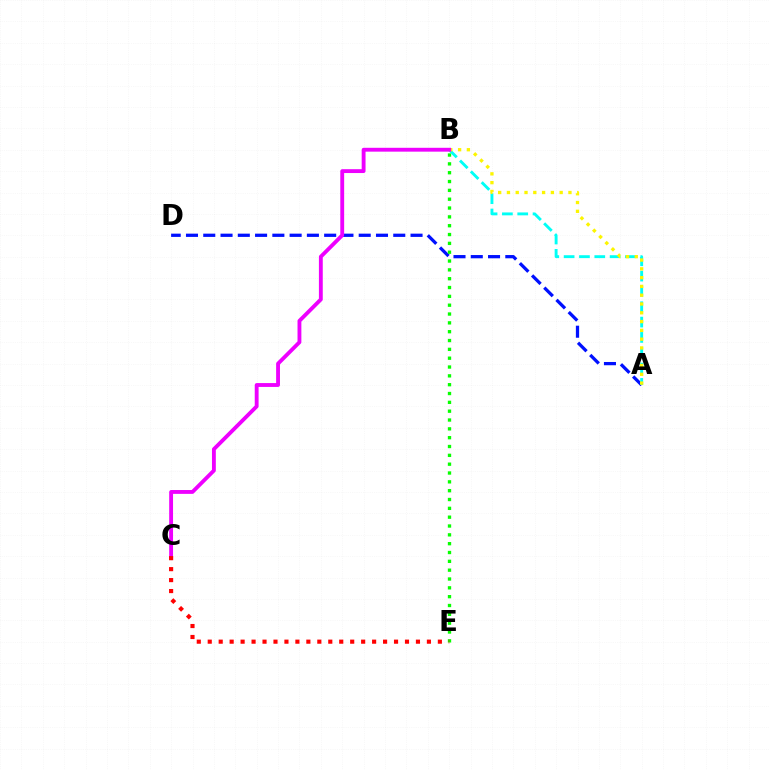{('A', 'D'): [{'color': '#0010ff', 'line_style': 'dashed', 'thickness': 2.35}], ('B', 'E'): [{'color': '#08ff00', 'line_style': 'dotted', 'thickness': 2.4}], ('A', 'B'): [{'color': '#00fff6', 'line_style': 'dashed', 'thickness': 2.08}, {'color': '#fcf500', 'line_style': 'dotted', 'thickness': 2.39}], ('B', 'C'): [{'color': '#ee00ff', 'line_style': 'solid', 'thickness': 2.77}], ('C', 'E'): [{'color': '#ff0000', 'line_style': 'dotted', 'thickness': 2.98}]}